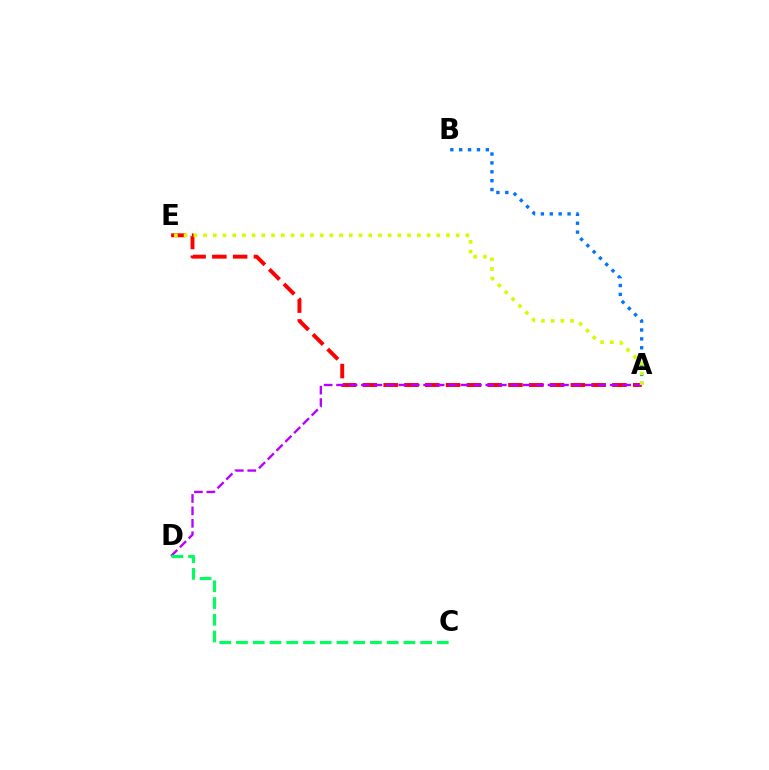{('A', 'E'): [{'color': '#ff0000', 'line_style': 'dashed', 'thickness': 2.82}, {'color': '#d1ff00', 'line_style': 'dotted', 'thickness': 2.64}], ('A', 'D'): [{'color': '#b900ff', 'line_style': 'dashed', 'thickness': 1.69}], ('C', 'D'): [{'color': '#00ff5c', 'line_style': 'dashed', 'thickness': 2.27}], ('A', 'B'): [{'color': '#0074ff', 'line_style': 'dotted', 'thickness': 2.42}]}